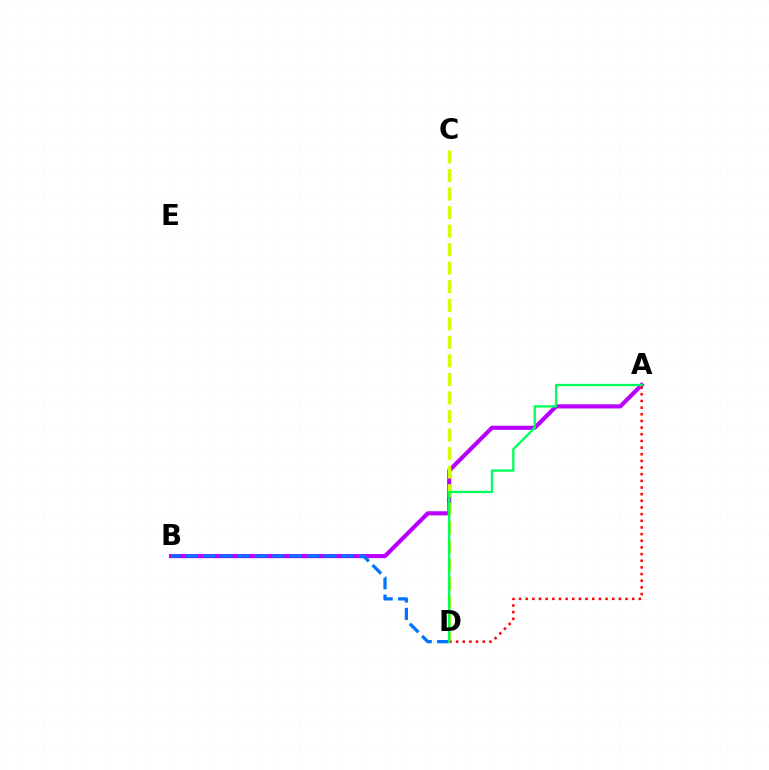{('A', 'B'): [{'color': '#b900ff', 'line_style': 'solid', 'thickness': 2.98}], ('C', 'D'): [{'color': '#d1ff00', 'line_style': 'dashed', 'thickness': 2.52}], ('A', 'D'): [{'color': '#ff0000', 'line_style': 'dotted', 'thickness': 1.81}, {'color': '#00ff5c', 'line_style': 'solid', 'thickness': 1.67}], ('B', 'D'): [{'color': '#0074ff', 'line_style': 'dashed', 'thickness': 2.35}]}